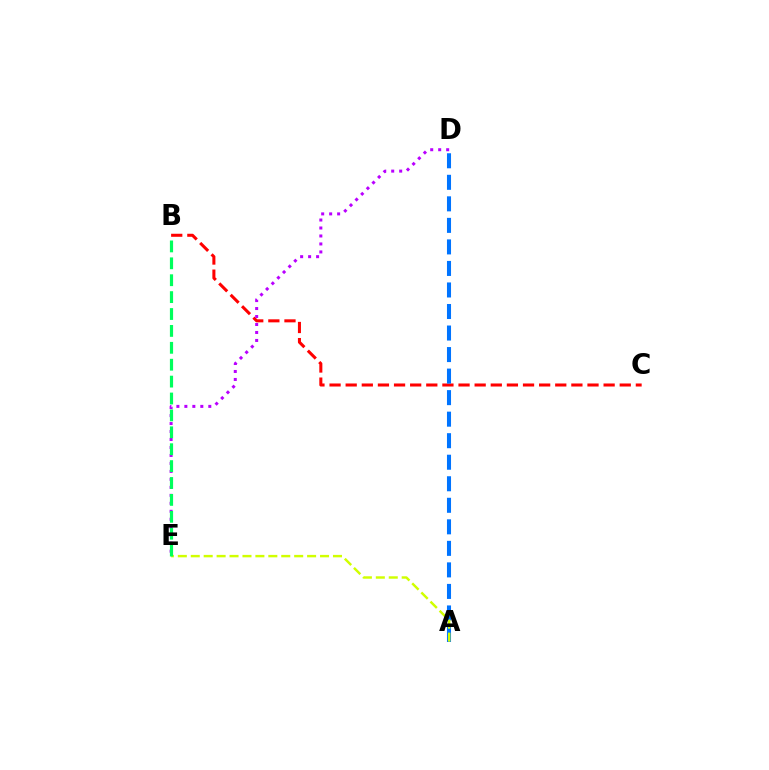{('B', 'C'): [{'color': '#ff0000', 'line_style': 'dashed', 'thickness': 2.19}], ('D', 'E'): [{'color': '#b900ff', 'line_style': 'dotted', 'thickness': 2.17}], ('A', 'D'): [{'color': '#0074ff', 'line_style': 'dashed', 'thickness': 2.93}], ('A', 'E'): [{'color': '#d1ff00', 'line_style': 'dashed', 'thickness': 1.76}], ('B', 'E'): [{'color': '#00ff5c', 'line_style': 'dashed', 'thickness': 2.3}]}